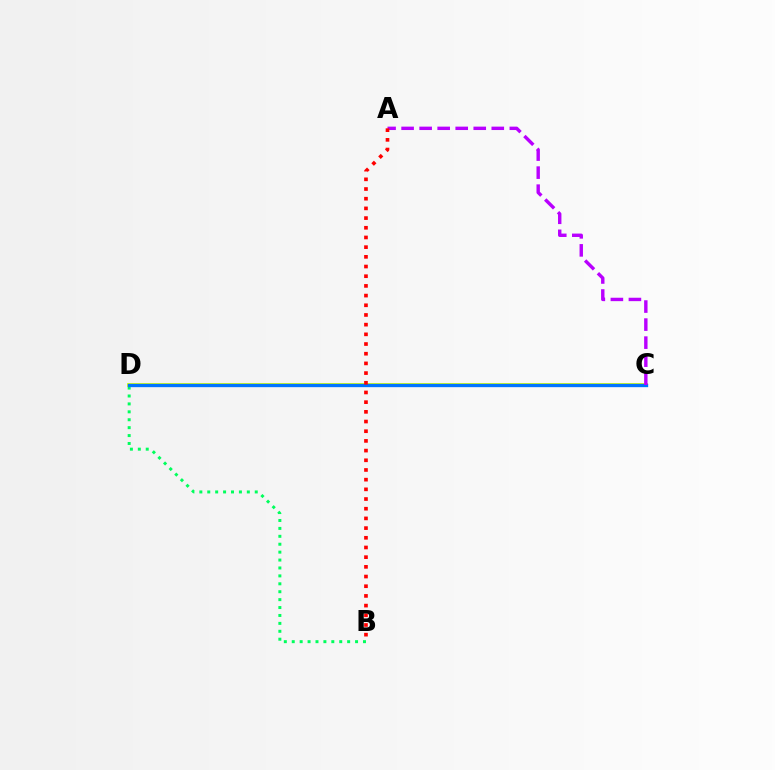{('B', 'D'): [{'color': '#00ff5c', 'line_style': 'dotted', 'thickness': 2.15}], ('C', 'D'): [{'color': '#d1ff00', 'line_style': 'solid', 'thickness': 2.73}, {'color': '#0074ff', 'line_style': 'solid', 'thickness': 2.4}], ('A', 'C'): [{'color': '#b900ff', 'line_style': 'dashed', 'thickness': 2.45}], ('A', 'B'): [{'color': '#ff0000', 'line_style': 'dotted', 'thickness': 2.63}]}